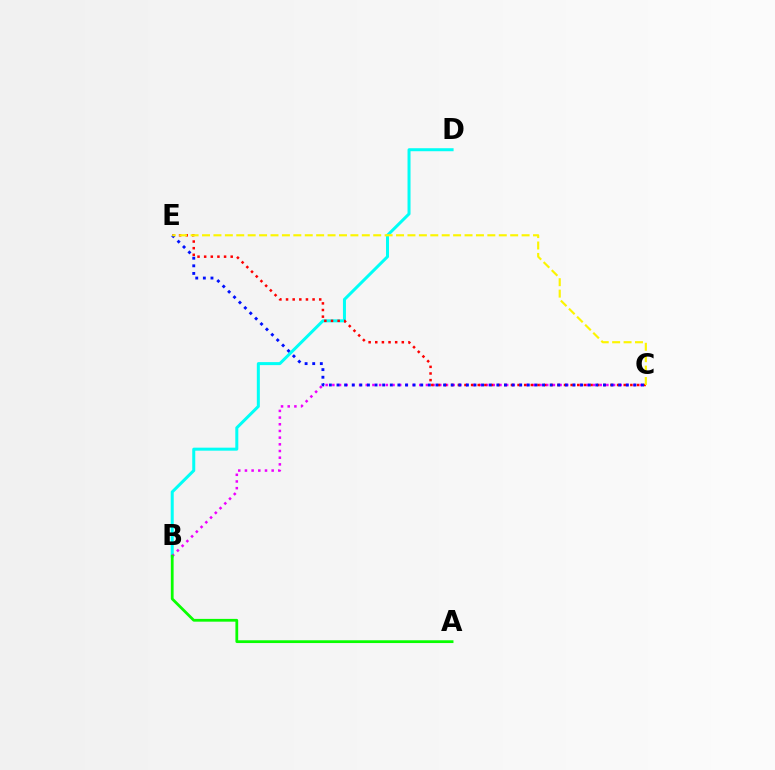{('B', 'D'): [{'color': '#00fff6', 'line_style': 'solid', 'thickness': 2.17}], ('B', 'C'): [{'color': '#ee00ff', 'line_style': 'dotted', 'thickness': 1.82}], ('C', 'E'): [{'color': '#ff0000', 'line_style': 'dotted', 'thickness': 1.8}, {'color': '#0010ff', 'line_style': 'dotted', 'thickness': 2.07}, {'color': '#fcf500', 'line_style': 'dashed', 'thickness': 1.55}], ('A', 'B'): [{'color': '#08ff00', 'line_style': 'solid', 'thickness': 2.0}]}